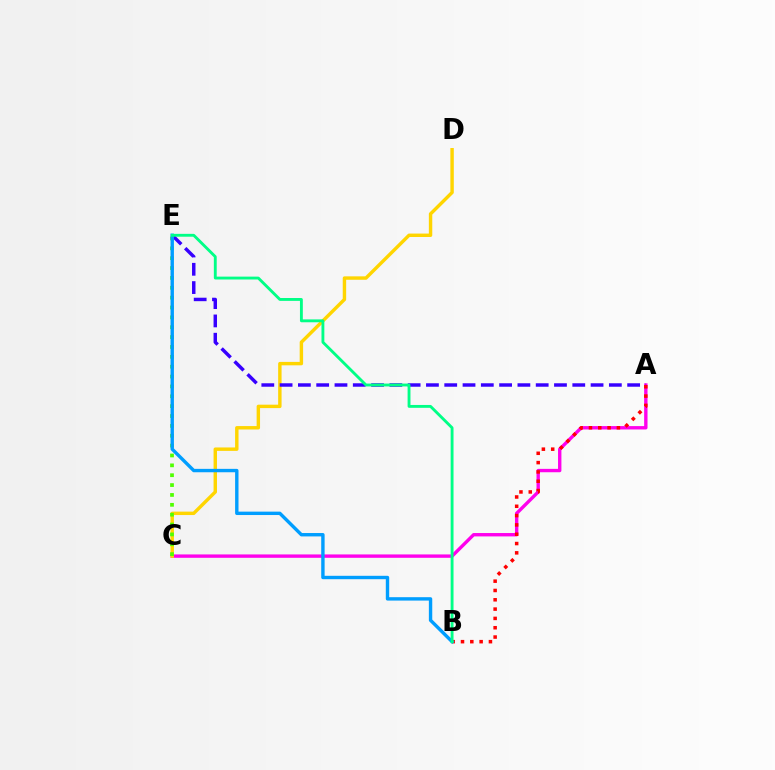{('A', 'C'): [{'color': '#ff00ed', 'line_style': 'solid', 'thickness': 2.43}], ('C', 'D'): [{'color': '#ffd500', 'line_style': 'solid', 'thickness': 2.46}], ('A', 'E'): [{'color': '#3700ff', 'line_style': 'dashed', 'thickness': 2.48}], ('C', 'E'): [{'color': '#4fff00', 'line_style': 'dotted', 'thickness': 2.68}], ('A', 'B'): [{'color': '#ff0000', 'line_style': 'dotted', 'thickness': 2.53}], ('B', 'E'): [{'color': '#009eff', 'line_style': 'solid', 'thickness': 2.44}, {'color': '#00ff86', 'line_style': 'solid', 'thickness': 2.06}]}